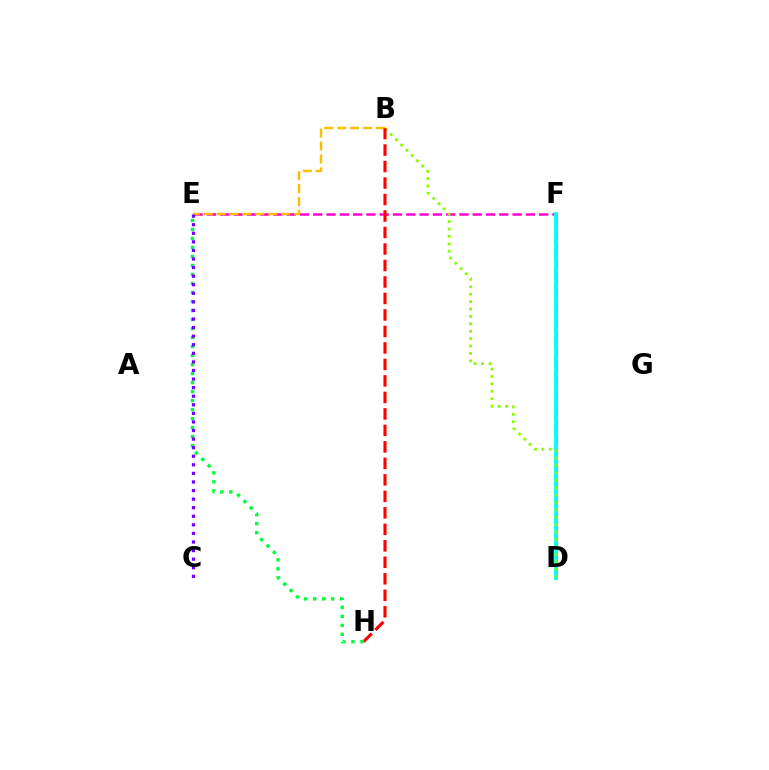{('E', 'F'): [{'color': '#ff00cf', 'line_style': 'dashed', 'thickness': 1.81}], ('D', 'F'): [{'color': '#004bff', 'line_style': 'dashed', 'thickness': 1.99}, {'color': '#00fff6', 'line_style': 'solid', 'thickness': 2.76}], ('B', 'E'): [{'color': '#ffbd00', 'line_style': 'dashed', 'thickness': 1.75}], ('B', 'D'): [{'color': '#84ff00', 'line_style': 'dotted', 'thickness': 2.01}], ('B', 'H'): [{'color': '#ff0000', 'line_style': 'dashed', 'thickness': 2.24}], ('E', 'H'): [{'color': '#00ff39', 'line_style': 'dotted', 'thickness': 2.45}], ('C', 'E'): [{'color': '#7200ff', 'line_style': 'dotted', 'thickness': 2.33}]}